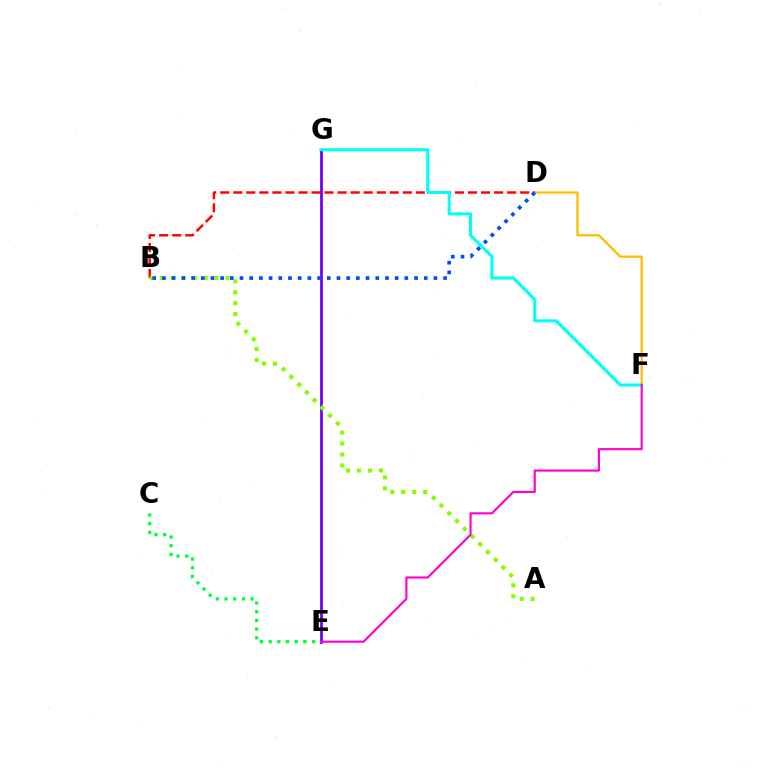{('D', 'F'): [{'color': '#ffbd00', 'line_style': 'solid', 'thickness': 1.64}], ('C', 'E'): [{'color': '#00ff39', 'line_style': 'dotted', 'thickness': 2.36}], ('E', 'G'): [{'color': '#7200ff', 'line_style': 'solid', 'thickness': 2.0}], ('B', 'D'): [{'color': '#ff0000', 'line_style': 'dashed', 'thickness': 1.77}, {'color': '#004bff', 'line_style': 'dotted', 'thickness': 2.63}], ('F', 'G'): [{'color': '#00fff6', 'line_style': 'solid', 'thickness': 2.21}], ('A', 'B'): [{'color': '#84ff00', 'line_style': 'dotted', 'thickness': 2.98}], ('E', 'F'): [{'color': '#ff00cf', 'line_style': 'solid', 'thickness': 1.55}]}